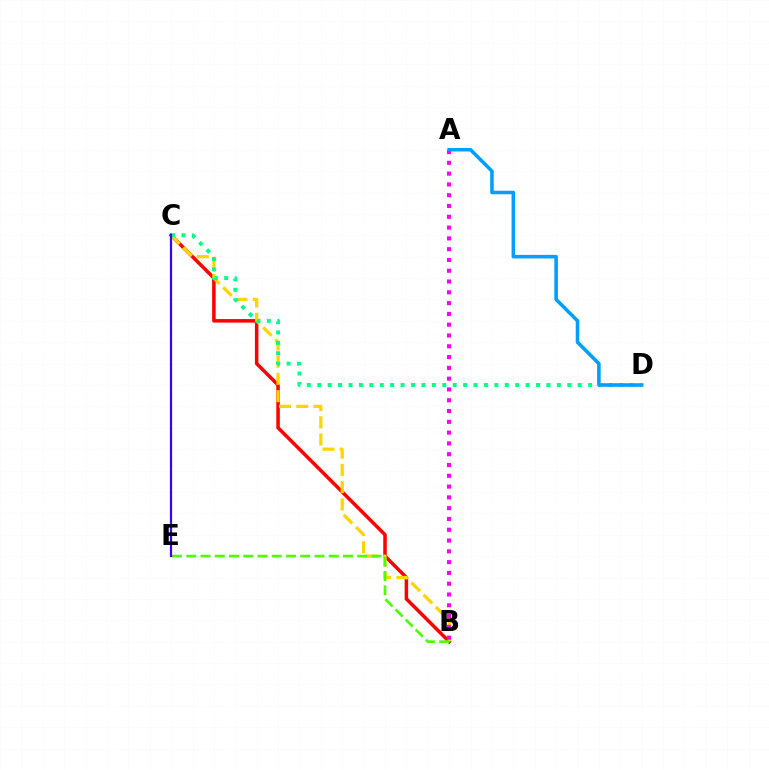{('B', 'C'): [{'color': '#ff0000', 'line_style': 'solid', 'thickness': 2.53}, {'color': '#ffd500', 'line_style': 'dashed', 'thickness': 2.34}], ('B', 'E'): [{'color': '#4fff00', 'line_style': 'dashed', 'thickness': 1.94}], ('C', 'D'): [{'color': '#00ff86', 'line_style': 'dotted', 'thickness': 2.83}], ('A', 'B'): [{'color': '#ff00ed', 'line_style': 'dotted', 'thickness': 2.93}], ('C', 'E'): [{'color': '#3700ff', 'line_style': 'solid', 'thickness': 1.6}], ('A', 'D'): [{'color': '#009eff', 'line_style': 'solid', 'thickness': 2.56}]}